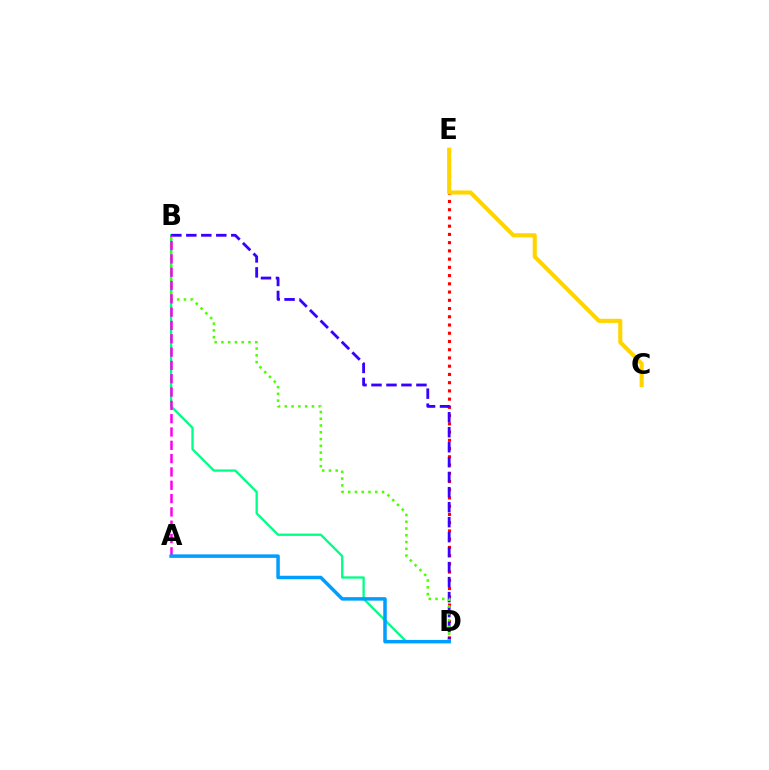{('D', 'E'): [{'color': '#ff0000', 'line_style': 'dotted', 'thickness': 2.24}], ('B', 'D'): [{'color': '#00ff86', 'line_style': 'solid', 'thickness': 1.67}, {'color': '#3700ff', 'line_style': 'dashed', 'thickness': 2.04}, {'color': '#4fff00', 'line_style': 'dotted', 'thickness': 1.84}], ('C', 'E'): [{'color': '#ffd500', 'line_style': 'solid', 'thickness': 2.96}], ('A', 'B'): [{'color': '#ff00ed', 'line_style': 'dashed', 'thickness': 1.81}], ('A', 'D'): [{'color': '#009eff', 'line_style': 'solid', 'thickness': 2.51}]}